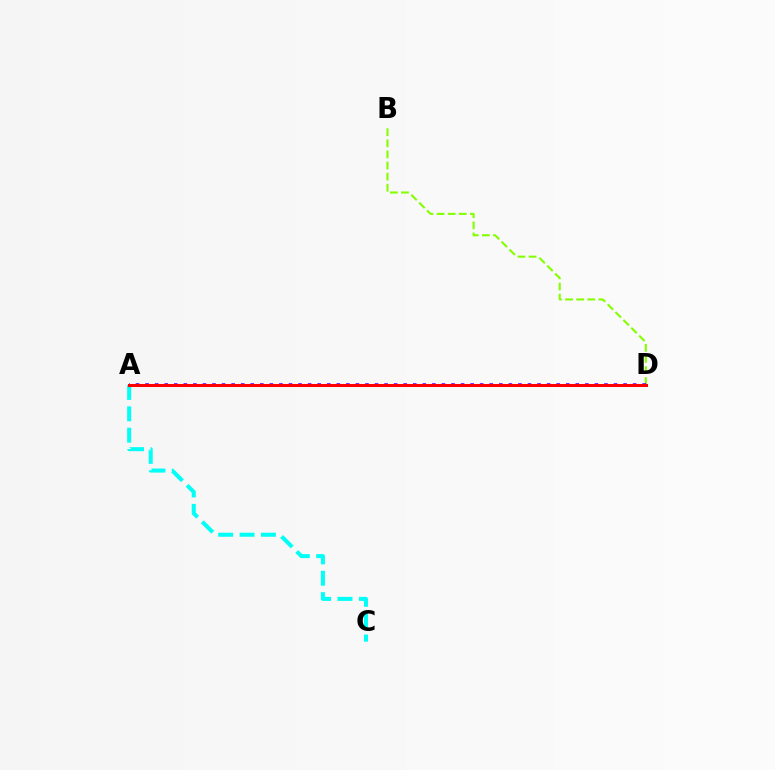{('B', 'D'): [{'color': '#84ff00', 'line_style': 'dashed', 'thickness': 1.51}], ('A', 'D'): [{'color': '#7200ff', 'line_style': 'dotted', 'thickness': 2.6}, {'color': '#ff0000', 'line_style': 'solid', 'thickness': 2.18}], ('A', 'C'): [{'color': '#00fff6', 'line_style': 'dashed', 'thickness': 2.9}]}